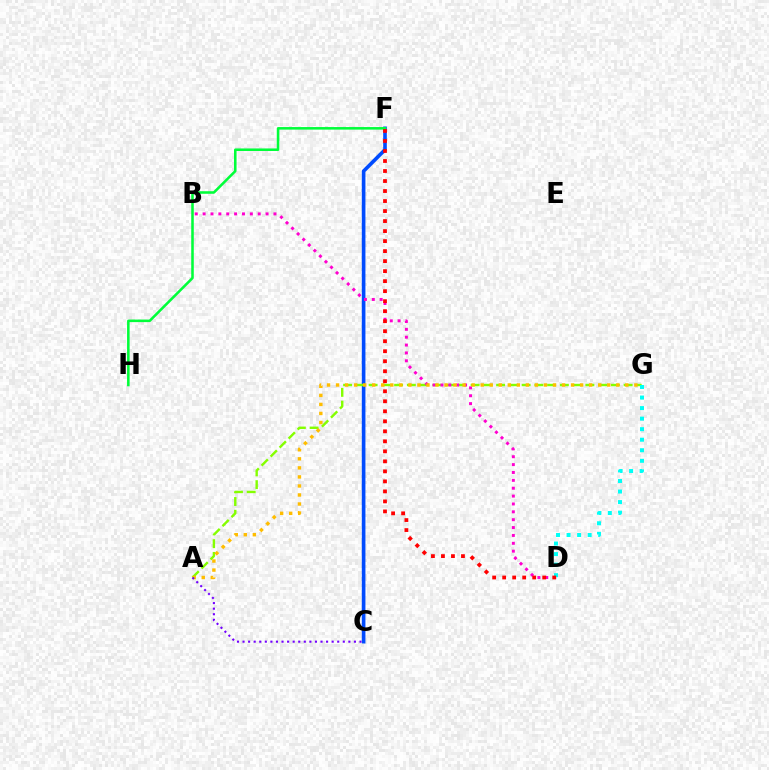{('C', 'F'): [{'color': '#004bff', 'line_style': 'solid', 'thickness': 2.62}], ('A', 'G'): [{'color': '#84ff00', 'line_style': 'dashed', 'thickness': 1.73}, {'color': '#ffbd00', 'line_style': 'dotted', 'thickness': 2.46}], ('B', 'D'): [{'color': '#ff00cf', 'line_style': 'dotted', 'thickness': 2.14}], ('F', 'H'): [{'color': '#00ff39', 'line_style': 'solid', 'thickness': 1.84}], ('A', 'C'): [{'color': '#7200ff', 'line_style': 'dotted', 'thickness': 1.51}], ('D', 'G'): [{'color': '#00fff6', 'line_style': 'dotted', 'thickness': 2.87}], ('D', 'F'): [{'color': '#ff0000', 'line_style': 'dotted', 'thickness': 2.72}]}